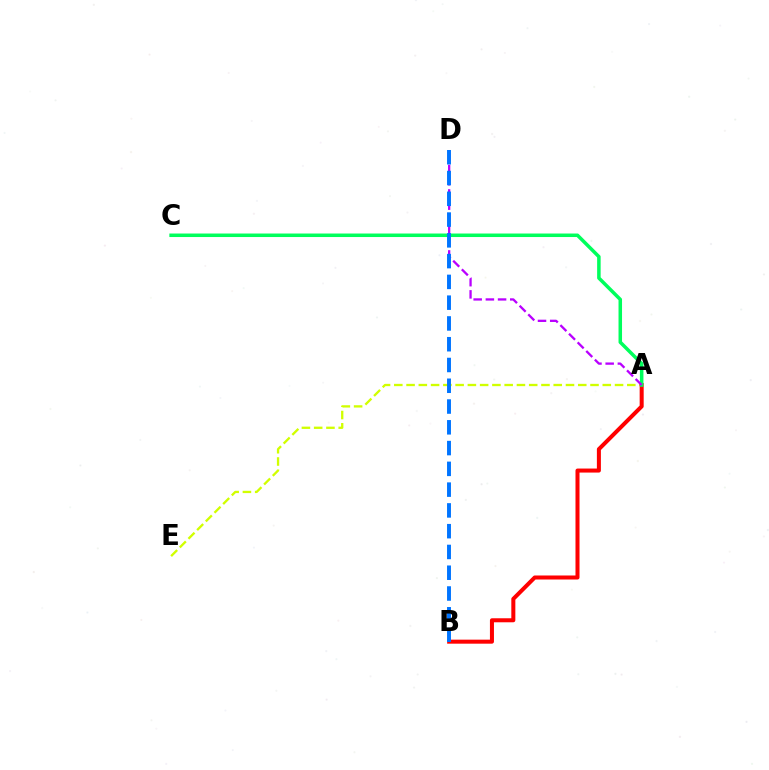{('A', 'E'): [{'color': '#d1ff00', 'line_style': 'dashed', 'thickness': 1.67}], ('A', 'B'): [{'color': '#ff0000', 'line_style': 'solid', 'thickness': 2.9}], ('A', 'C'): [{'color': '#00ff5c', 'line_style': 'solid', 'thickness': 2.53}], ('A', 'D'): [{'color': '#b900ff', 'line_style': 'dashed', 'thickness': 1.66}], ('B', 'D'): [{'color': '#0074ff', 'line_style': 'dashed', 'thickness': 2.82}]}